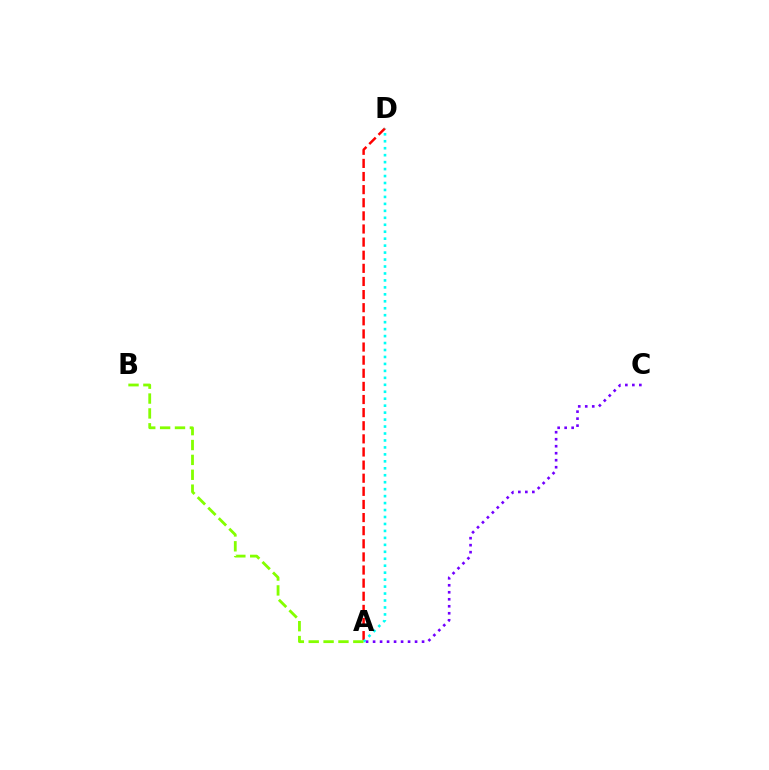{('A', 'D'): [{'color': '#ff0000', 'line_style': 'dashed', 'thickness': 1.78}, {'color': '#00fff6', 'line_style': 'dotted', 'thickness': 1.89}], ('A', 'C'): [{'color': '#7200ff', 'line_style': 'dotted', 'thickness': 1.9}], ('A', 'B'): [{'color': '#84ff00', 'line_style': 'dashed', 'thickness': 2.02}]}